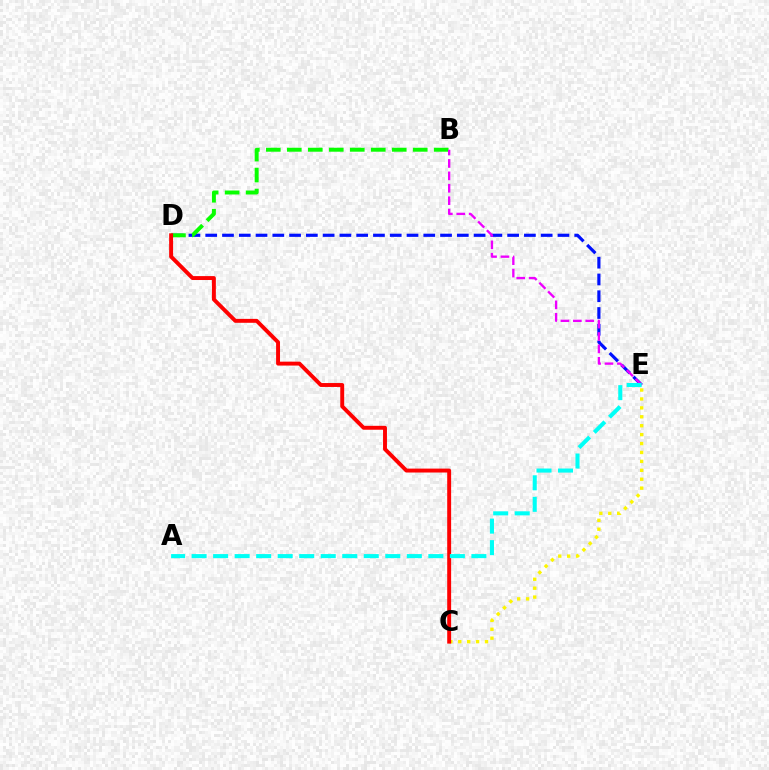{('C', 'E'): [{'color': '#fcf500', 'line_style': 'dotted', 'thickness': 2.42}], ('D', 'E'): [{'color': '#0010ff', 'line_style': 'dashed', 'thickness': 2.28}], ('B', 'D'): [{'color': '#08ff00', 'line_style': 'dashed', 'thickness': 2.85}], ('B', 'E'): [{'color': '#ee00ff', 'line_style': 'dashed', 'thickness': 1.69}], ('C', 'D'): [{'color': '#ff0000', 'line_style': 'solid', 'thickness': 2.82}], ('A', 'E'): [{'color': '#00fff6', 'line_style': 'dashed', 'thickness': 2.92}]}